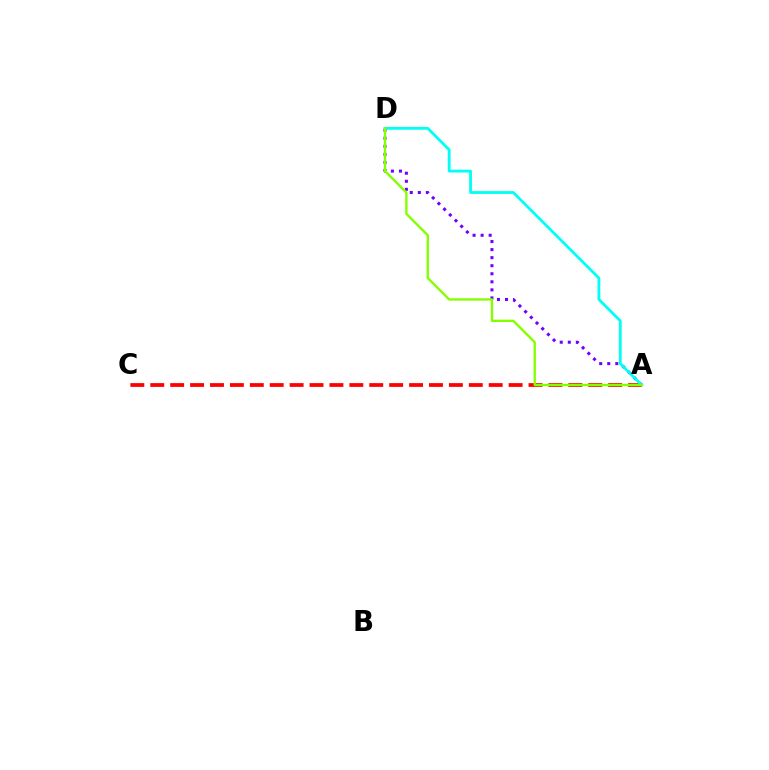{('A', 'C'): [{'color': '#ff0000', 'line_style': 'dashed', 'thickness': 2.7}], ('A', 'D'): [{'color': '#7200ff', 'line_style': 'dotted', 'thickness': 2.19}, {'color': '#00fff6', 'line_style': 'solid', 'thickness': 2.02}, {'color': '#84ff00', 'line_style': 'solid', 'thickness': 1.71}]}